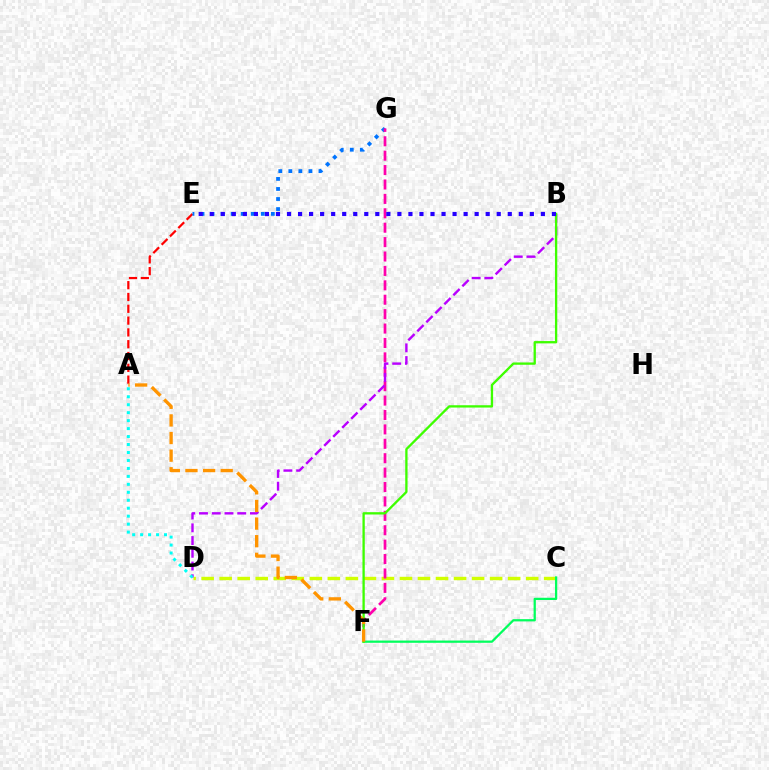{('A', 'E'): [{'color': '#ff0000', 'line_style': 'dashed', 'thickness': 1.6}], ('C', 'D'): [{'color': '#d1ff00', 'line_style': 'dashed', 'thickness': 2.45}], ('E', 'G'): [{'color': '#0074ff', 'line_style': 'dotted', 'thickness': 2.73}], ('F', 'G'): [{'color': '#ff00ac', 'line_style': 'dashed', 'thickness': 1.96}], ('C', 'F'): [{'color': '#00ff5c', 'line_style': 'solid', 'thickness': 1.63}], ('B', 'D'): [{'color': '#b900ff', 'line_style': 'dashed', 'thickness': 1.73}], ('B', 'F'): [{'color': '#3dff00', 'line_style': 'solid', 'thickness': 1.67}], ('A', 'D'): [{'color': '#00fff6', 'line_style': 'dotted', 'thickness': 2.16}], ('A', 'F'): [{'color': '#ff9400', 'line_style': 'dashed', 'thickness': 2.39}], ('B', 'E'): [{'color': '#2500ff', 'line_style': 'dotted', 'thickness': 3.0}]}